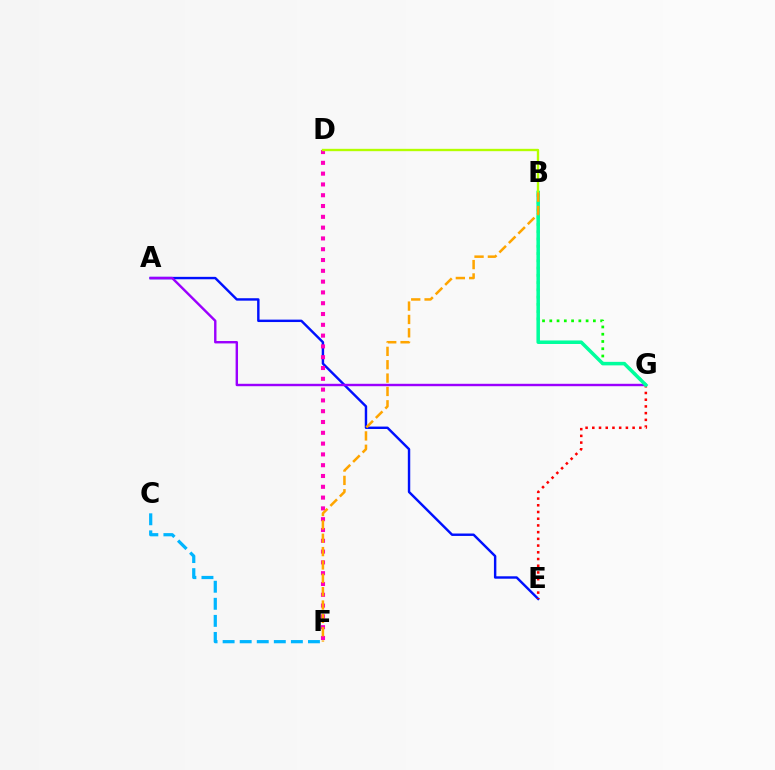{('A', 'E'): [{'color': '#0010ff', 'line_style': 'solid', 'thickness': 1.75}], ('E', 'G'): [{'color': '#ff0000', 'line_style': 'dotted', 'thickness': 1.83}], ('A', 'G'): [{'color': '#9b00ff', 'line_style': 'solid', 'thickness': 1.74}], ('B', 'G'): [{'color': '#08ff00', 'line_style': 'dotted', 'thickness': 1.97}, {'color': '#00ff9d', 'line_style': 'solid', 'thickness': 2.53}], ('D', 'F'): [{'color': '#ff00bd', 'line_style': 'dotted', 'thickness': 2.93}], ('B', 'D'): [{'color': '#b3ff00', 'line_style': 'solid', 'thickness': 1.7}], ('C', 'F'): [{'color': '#00b5ff', 'line_style': 'dashed', 'thickness': 2.32}], ('B', 'F'): [{'color': '#ffa500', 'line_style': 'dashed', 'thickness': 1.81}]}